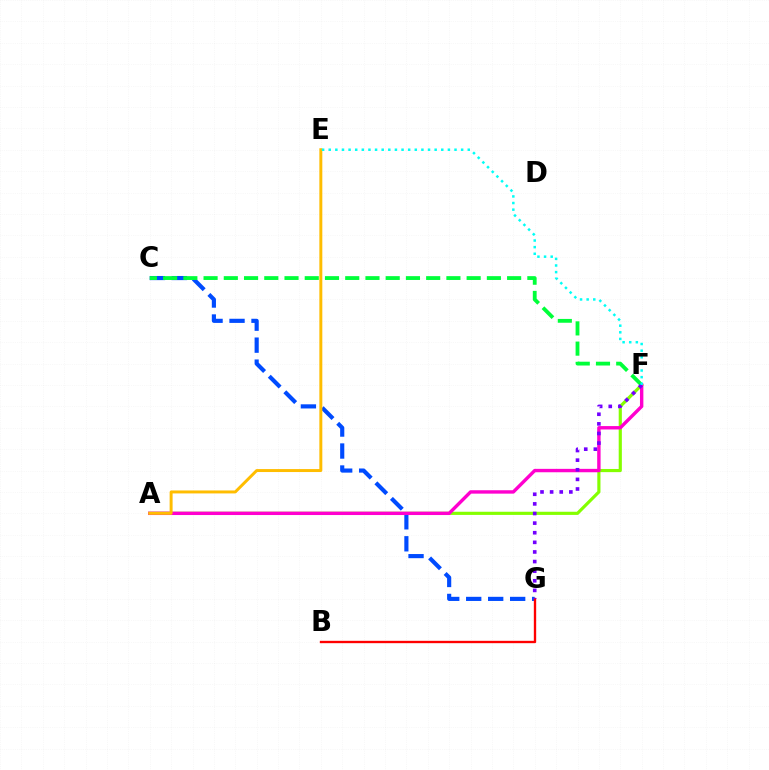{('C', 'G'): [{'color': '#004bff', 'line_style': 'dashed', 'thickness': 2.99}], ('A', 'F'): [{'color': '#84ff00', 'line_style': 'solid', 'thickness': 2.27}, {'color': '#ff00cf', 'line_style': 'solid', 'thickness': 2.45}], ('B', 'G'): [{'color': '#ff0000', 'line_style': 'solid', 'thickness': 1.7}], ('C', 'F'): [{'color': '#00ff39', 'line_style': 'dashed', 'thickness': 2.75}], ('A', 'E'): [{'color': '#ffbd00', 'line_style': 'solid', 'thickness': 2.13}], ('F', 'G'): [{'color': '#7200ff', 'line_style': 'dotted', 'thickness': 2.61}], ('E', 'F'): [{'color': '#00fff6', 'line_style': 'dotted', 'thickness': 1.8}]}